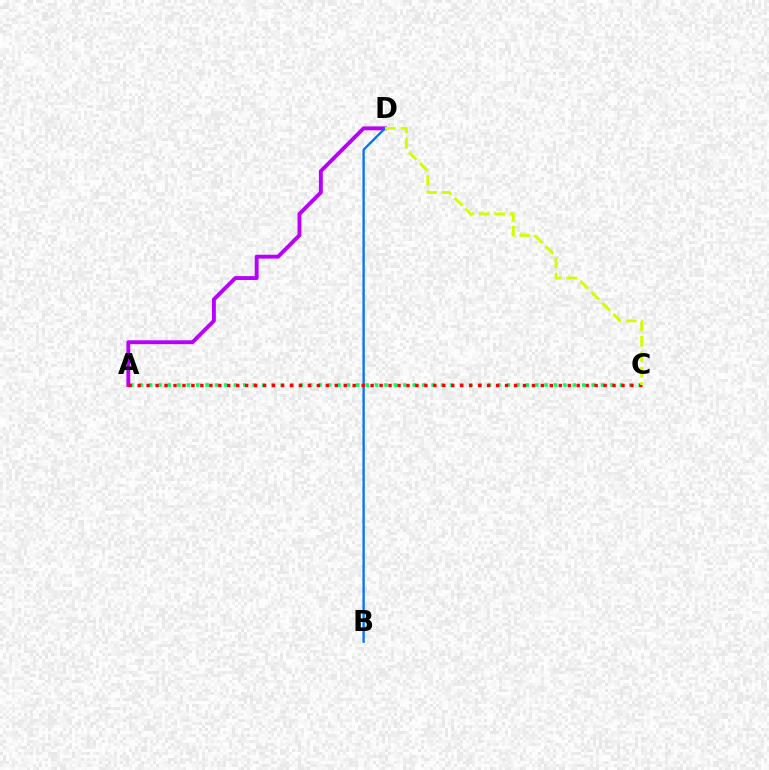{('A', 'D'): [{'color': '#b900ff', 'line_style': 'solid', 'thickness': 2.8}], ('A', 'C'): [{'color': '#00ff5c', 'line_style': 'dotted', 'thickness': 2.56}, {'color': '#ff0000', 'line_style': 'dotted', 'thickness': 2.43}], ('B', 'D'): [{'color': '#0074ff', 'line_style': 'solid', 'thickness': 1.67}], ('C', 'D'): [{'color': '#d1ff00', 'line_style': 'dashed', 'thickness': 2.1}]}